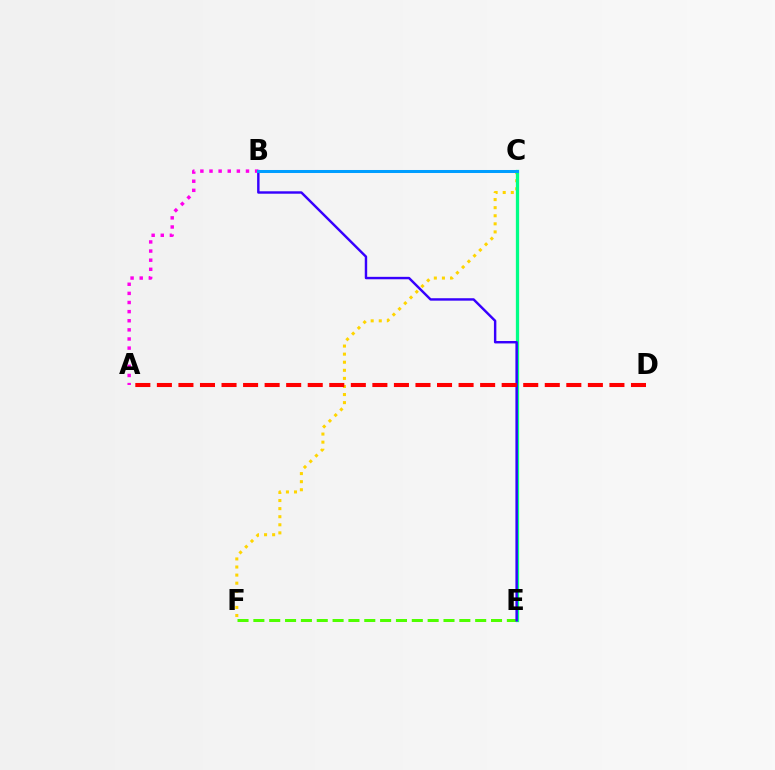{('C', 'F'): [{'color': '#ffd500', 'line_style': 'dotted', 'thickness': 2.2}], ('E', 'F'): [{'color': '#4fff00', 'line_style': 'dashed', 'thickness': 2.15}], ('A', 'B'): [{'color': '#ff00ed', 'line_style': 'dotted', 'thickness': 2.48}], ('C', 'E'): [{'color': '#00ff86', 'line_style': 'solid', 'thickness': 2.36}], ('B', 'E'): [{'color': '#3700ff', 'line_style': 'solid', 'thickness': 1.75}], ('B', 'C'): [{'color': '#009eff', 'line_style': 'solid', 'thickness': 2.17}], ('A', 'D'): [{'color': '#ff0000', 'line_style': 'dashed', 'thickness': 2.93}]}